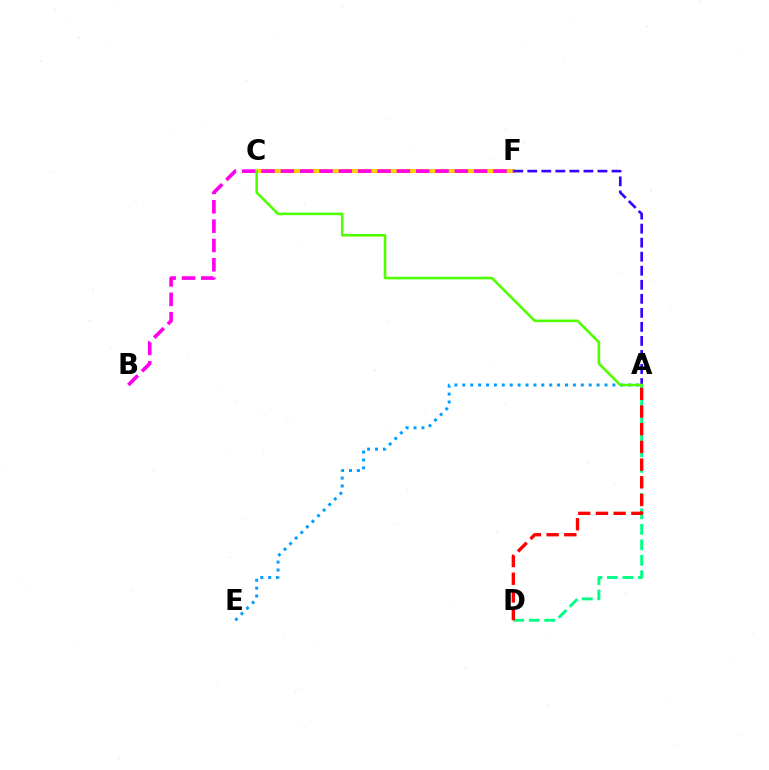{('A', 'D'): [{'color': '#00ff86', 'line_style': 'dashed', 'thickness': 2.1}, {'color': '#ff0000', 'line_style': 'dashed', 'thickness': 2.4}], ('A', 'E'): [{'color': '#009eff', 'line_style': 'dotted', 'thickness': 2.15}], ('C', 'F'): [{'color': '#ffd500', 'line_style': 'solid', 'thickness': 2.87}], ('A', 'F'): [{'color': '#3700ff', 'line_style': 'dashed', 'thickness': 1.91}], ('A', 'C'): [{'color': '#4fff00', 'line_style': 'solid', 'thickness': 1.86}], ('B', 'F'): [{'color': '#ff00ed', 'line_style': 'dashed', 'thickness': 2.63}]}